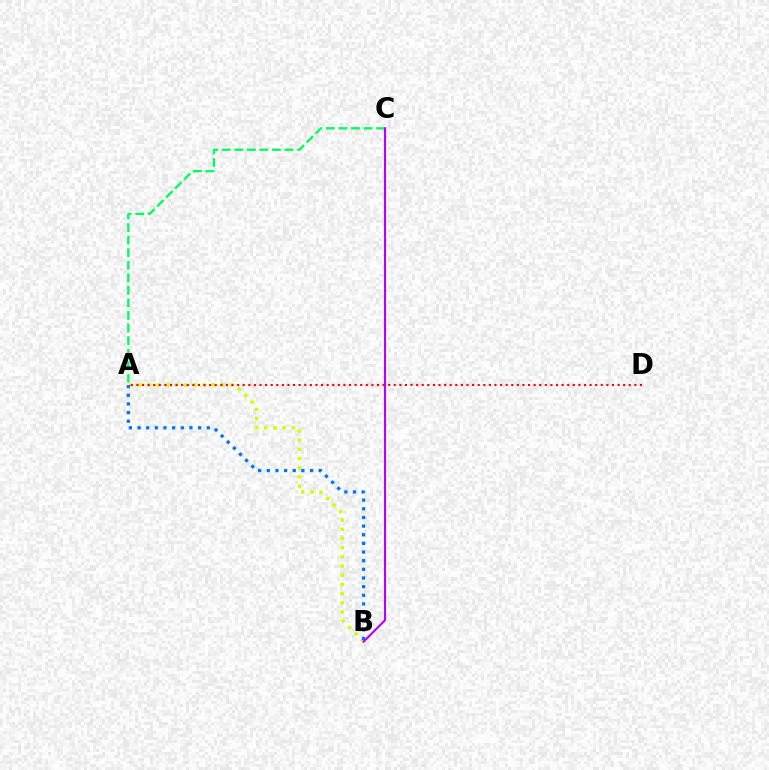{('A', 'C'): [{'color': '#00ff5c', 'line_style': 'dashed', 'thickness': 1.71}], ('A', 'B'): [{'color': '#d1ff00', 'line_style': 'dotted', 'thickness': 2.5}, {'color': '#0074ff', 'line_style': 'dotted', 'thickness': 2.35}], ('A', 'D'): [{'color': '#ff0000', 'line_style': 'dotted', 'thickness': 1.52}], ('B', 'C'): [{'color': '#b900ff', 'line_style': 'solid', 'thickness': 1.52}]}